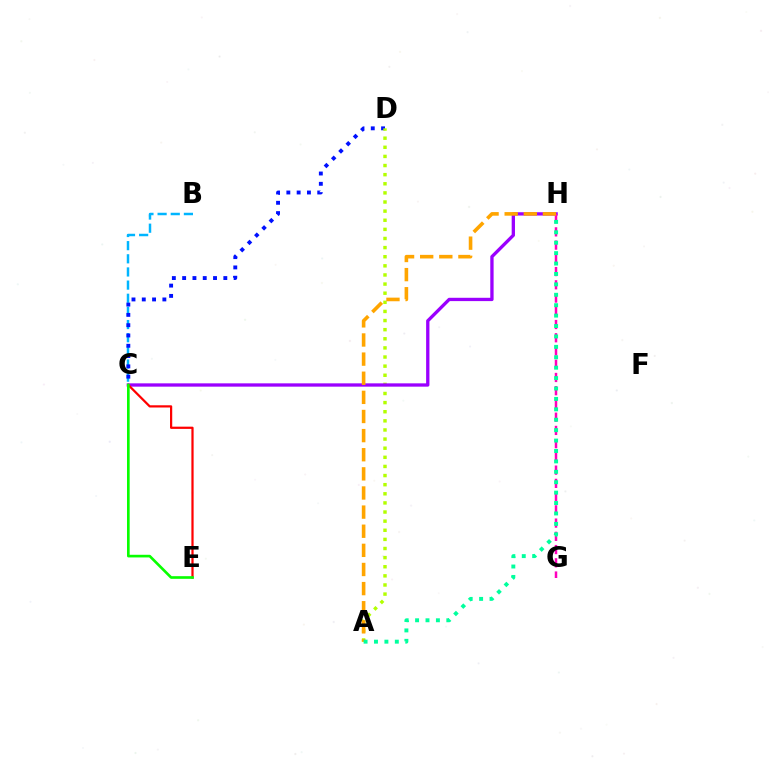{('B', 'C'): [{'color': '#00b5ff', 'line_style': 'dashed', 'thickness': 1.79}], ('C', 'D'): [{'color': '#0010ff', 'line_style': 'dotted', 'thickness': 2.8}], ('A', 'D'): [{'color': '#b3ff00', 'line_style': 'dotted', 'thickness': 2.48}], ('C', 'H'): [{'color': '#9b00ff', 'line_style': 'solid', 'thickness': 2.38}], ('C', 'E'): [{'color': '#ff0000', 'line_style': 'solid', 'thickness': 1.6}, {'color': '#08ff00', 'line_style': 'solid', 'thickness': 1.91}], ('G', 'H'): [{'color': '#ff00bd', 'line_style': 'dashed', 'thickness': 1.8}], ('A', 'H'): [{'color': '#ffa500', 'line_style': 'dashed', 'thickness': 2.6}, {'color': '#00ff9d', 'line_style': 'dotted', 'thickness': 2.83}]}